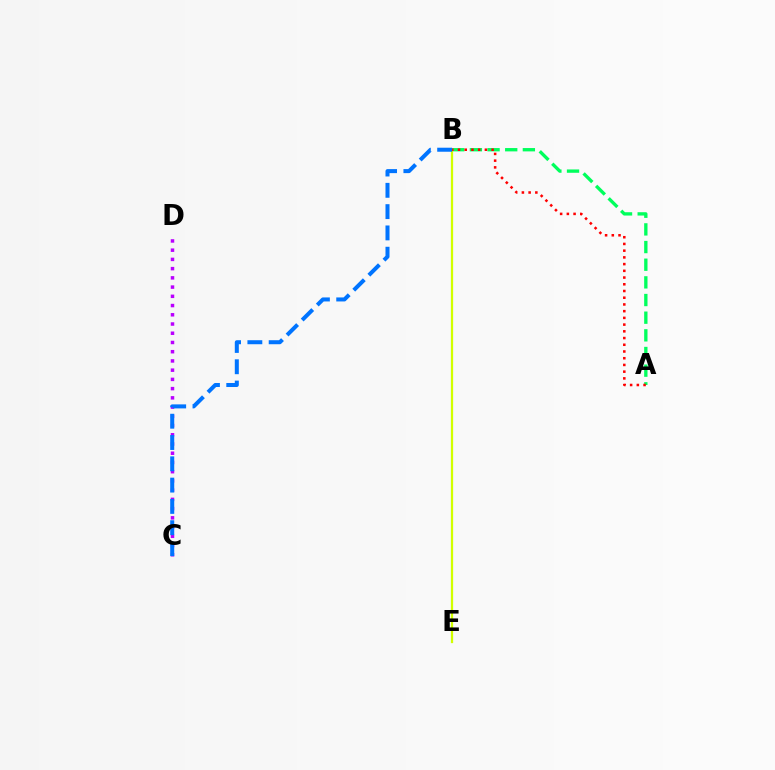{('C', 'D'): [{'color': '#b900ff', 'line_style': 'dotted', 'thickness': 2.51}], ('A', 'B'): [{'color': '#00ff5c', 'line_style': 'dashed', 'thickness': 2.4}, {'color': '#ff0000', 'line_style': 'dotted', 'thickness': 1.83}], ('B', 'E'): [{'color': '#d1ff00', 'line_style': 'solid', 'thickness': 1.62}], ('B', 'C'): [{'color': '#0074ff', 'line_style': 'dashed', 'thickness': 2.89}]}